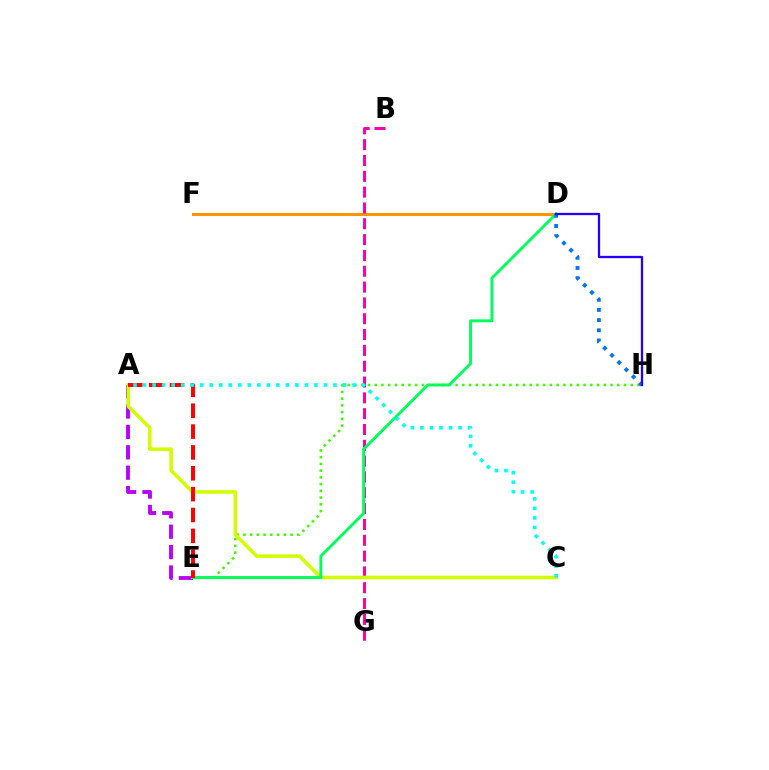{('E', 'H'): [{'color': '#3dff00', 'line_style': 'dotted', 'thickness': 1.83}], ('D', 'F'): [{'color': '#ff9400', 'line_style': 'solid', 'thickness': 2.19}], ('A', 'E'): [{'color': '#b900ff', 'line_style': 'dashed', 'thickness': 2.77}, {'color': '#ff0000', 'line_style': 'dashed', 'thickness': 2.83}], ('B', 'G'): [{'color': '#ff00ac', 'line_style': 'dashed', 'thickness': 2.15}], ('A', 'C'): [{'color': '#d1ff00', 'line_style': 'solid', 'thickness': 2.55}, {'color': '#00fff6', 'line_style': 'dotted', 'thickness': 2.59}], ('D', 'E'): [{'color': '#00ff5c', 'line_style': 'solid', 'thickness': 2.08}], ('D', 'H'): [{'color': '#0074ff', 'line_style': 'dotted', 'thickness': 2.76}, {'color': '#2500ff', 'line_style': 'solid', 'thickness': 1.65}]}